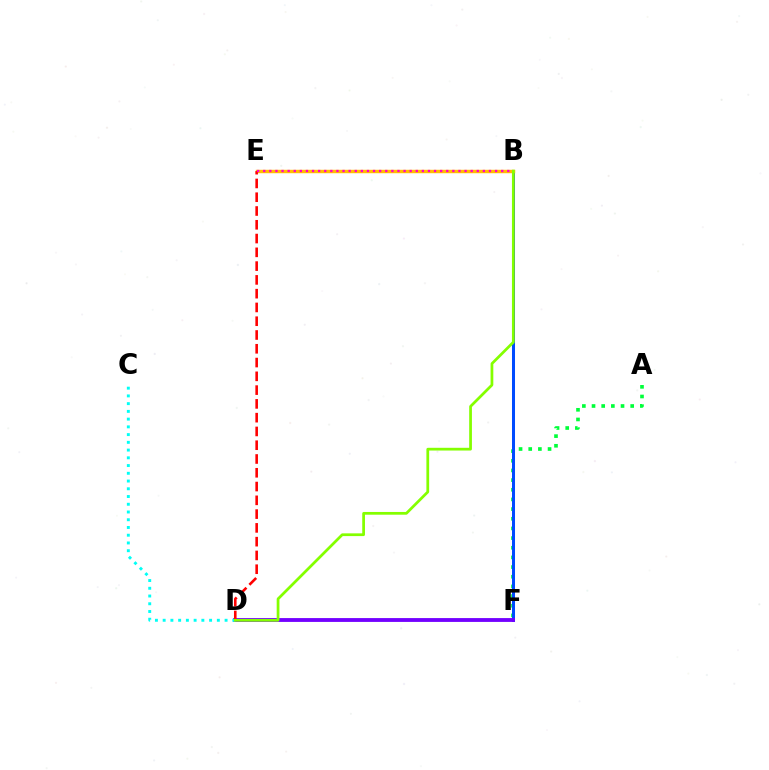{('A', 'F'): [{'color': '#00ff39', 'line_style': 'dotted', 'thickness': 2.63}], ('B', 'F'): [{'color': '#004bff', 'line_style': 'solid', 'thickness': 2.17}], ('D', 'F'): [{'color': '#7200ff', 'line_style': 'solid', 'thickness': 2.76}], ('B', 'E'): [{'color': '#ffbd00', 'line_style': 'solid', 'thickness': 2.47}, {'color': '#ff00cf', 'line_style': 'dotted', 'thickness': 1.66}], ('C', 'D'): [{'color': '#00fff6', 'line_style': 'dotted', 'thickness': 2.1}], ('D', 'E'): [{'color': '#ff0000', 'line_style': 'dashed', 'thickness': 1.87}], ('B', 'D'): [{'color': '#84ff00', 'line_style': 'solid', 'thickness': 1.97}]}